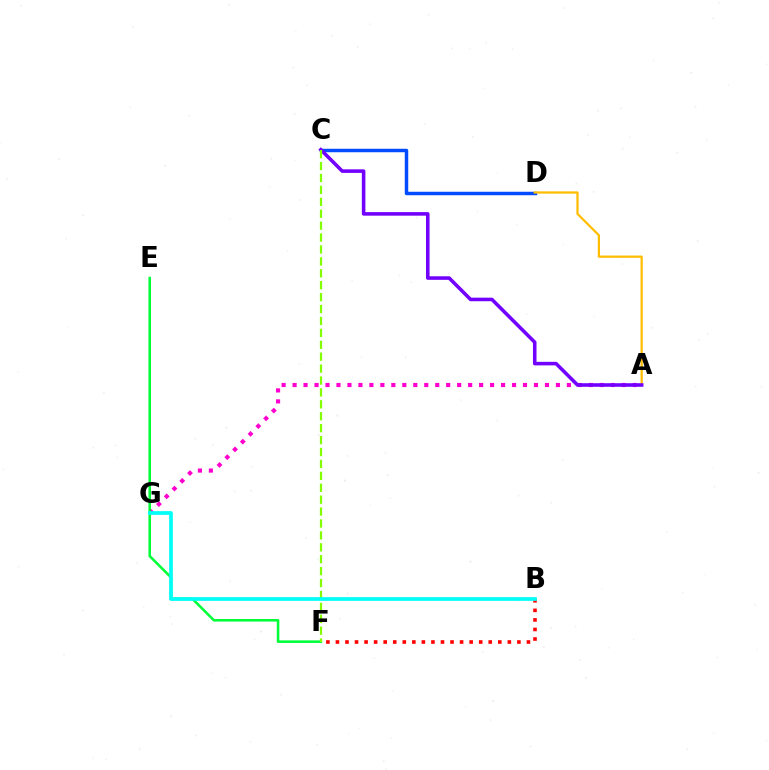{('C', 'D'): [{'color': '#004bff', 'line_style': 'solid', 'thickness': 2.5}], ('A', 'G'): [{'color': '#ff00cf', 'line_style': 'dotted', 'thickness': 2.98}], ('B', 'F'): [{'color': '#ff0000', 'line_style': 'dotted', 'thickness': 2.59}], ('E', 'F'): [{'color': '#00ff39', 'line_style': 'solid', 'thickness': 1.85}], ('A', 'D'): [{'color': '#ffbd00', 'line_style': 'solid', 'thickness': 1.61}], ('A', 'C'): [{'color': '#7200ff', 'line_style': 'solid', 'thickness': 2.57}], ('C', 'F'): [{'color': '#84ff00', 'line_style': 'dashed', 'thickness': 1.62}], ('B', 'G'): [{'color': '#00fff6', 'line_style': 'solid', 'thickness': 2.68}]}